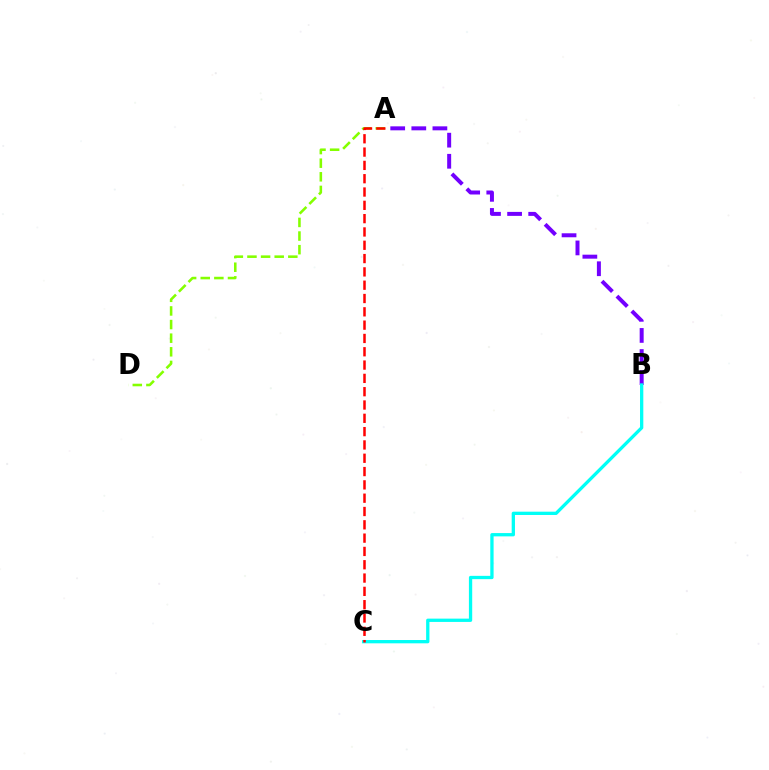{('A', 'B'): [{'color': '#7200ff', 'line_style': 'dashed', 'thickness': 2.87}], ('A', 'D'): [{'color': '#84ff00', 'line_style': 'dashed', 'thickness': 1.85}], ('B', 'C'): [{'color': '#00fff6', 'line_style': 'solid', 'thickness': 2.37}], ('A', 'C'): [{'color': '#ff0000', 'line_style': 'dashed', 'thickness': 1.81}]}